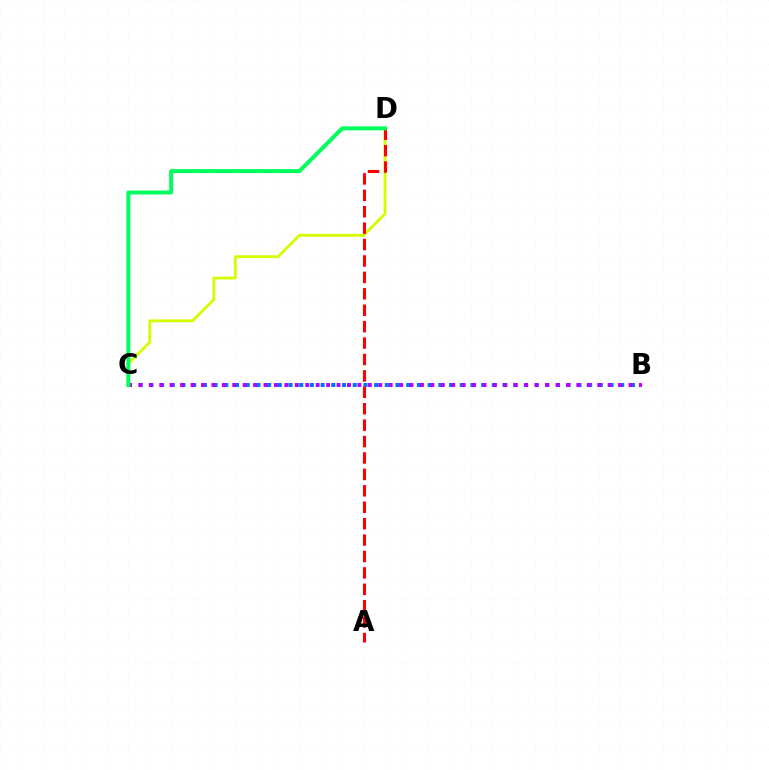{('B', 'C'): [{'color': '#0074ff', 'line_style': 'dotted', 'thickness': 2.91}, {'color': '#b900ff', 'line_style': 'dotted', 'thickness': 2.83}], ('C', 'D'): [{'color': '#d1ff00', 'line_style': 'solid', 'thickness': 2.06}, {'color': '#00ff5c', 'line_style': 'solid', 'thickness': 2.85}], ('A', 'D'): [{'color': '#ff0000', 'line_style': 'dashed', 'thickness': 2.23}]}